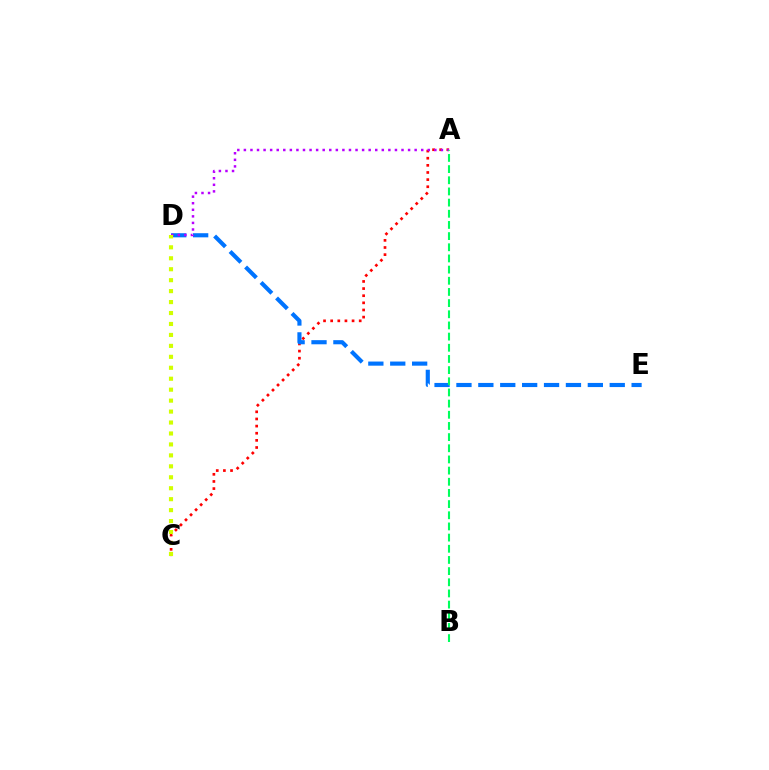{('A', 'C'): [{'color': '#ff0000', 'line_style': 'dotted', 'thickness': 1.94}], ('D', 'E'): [{'color': '#0074ff', 'line_style': 'dashed', 'thickness': 2.97}], ('A', 'D'): [{'color': '#b900ff', 'line_style': 'dotted', 'thickness': 1.78}], ('C', 'D'): [{'color': '#d1ff00', 'line_style': 'dotted', 'thickness': 2.98}], ('A', 'B'): [{'color': '#00ff5c', 'line_style': 'dashed', 'thickness': 1.52}]}